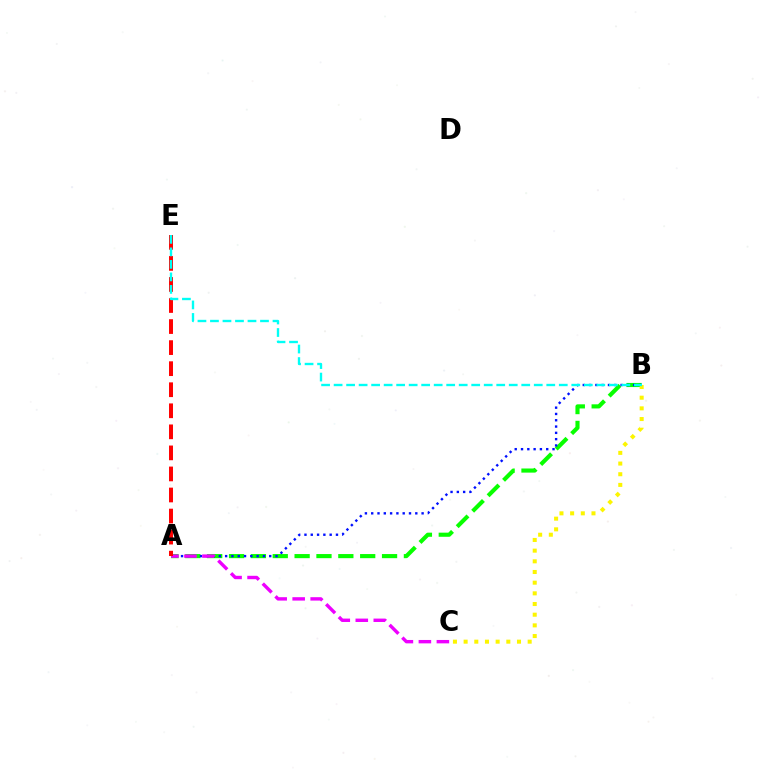{('A', 'B'): [{'color': '#08ff00', 'line_style': 'dashed', 'thickness': 2.97}, {'color': '#0010ff', 'line_style': 'dotted', 'thickness': 1.71}], ('A', 'C'): [{'color': '#ee00ff', 'line_style': 'dashed', 'thickness': 2.44}], ('A', 'E'): [{'color': '#ff0000', 'line_style': 'dashed', 'thickness': 2.86}], ('B', 'C'): [{'color': '#fcf500', 'line_style': 'dotted', 'thickness': 2.9}], ('B', 'E'): [{'color': '#00fff6', 'line_style': 'dashed', 'thickness': 1.7}]}